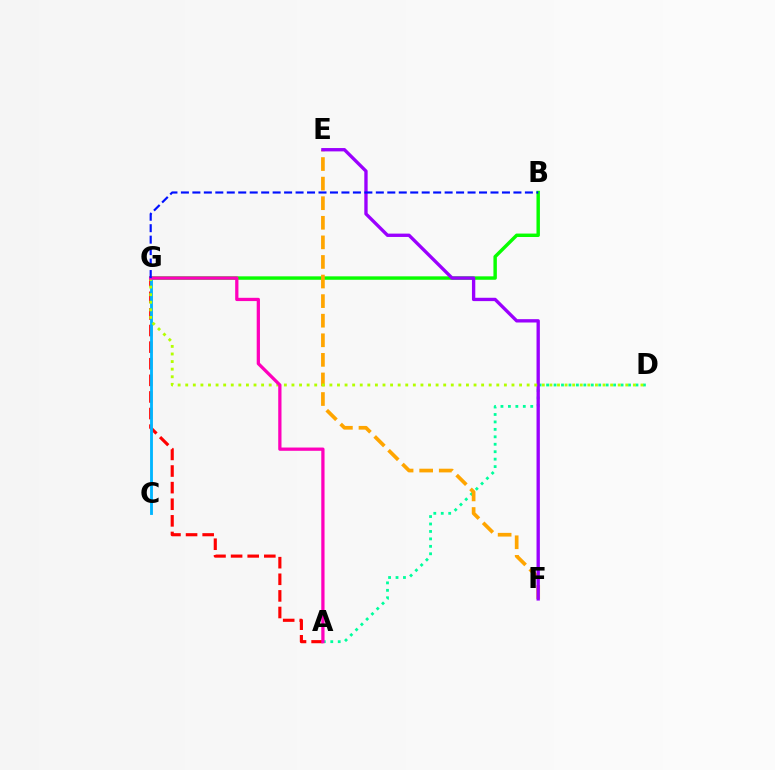{('B', 'G'): [{'color': '#08ff00', 'line_style': 'solid', 'thickness': 2.47}, {'color': '#0010ff', 'line_style': 'dashed', 'thickness': 1.56}], ('A', 'G'): [{'color': '#ff0000', 'line_style': 'dashed', 'thickness': 2.26}, {'color': '#ff00bd', 'line_style': 'solid', 'thickness': 2.35}], ('A', 'D'): [{'color': '#00ff9d', 'line_style': 'dotted', 'thickness': 2.02}], ('C', 'G'): [{'color': '#00b5ff', 'line_style': 'solid', 'thickness': 2.05}], ('E', 'F'): [{'color': '#ffa500', 'line_style': 'dashed', 'thickness': 2.66}, {'color': '#9b00ff', 'line_style': 'solid', 'thickness': 2.4}], ('D', 'G'): [{'color': '#b3ff00', 'line_style': 'dotted', 'thickness': 2.06}]}